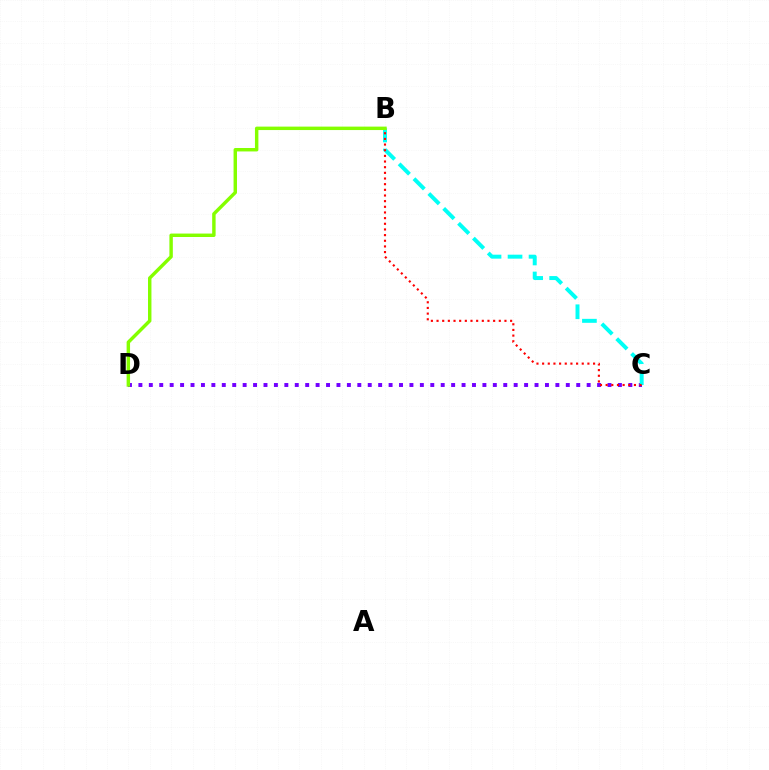{('C', 'D'): [{'color': '#7200ff', 'line_style': 'dotted', 'thickness': 2.83}], ('B', 'C'): [{'color': '#00fff6', 'line_style': 'dashed', 'thickness': 2.85}, {'color': '#ff0000', 'line_style': 'dotted', 'thickness': 1.54}], ('B', 'D'): [{'color': '#84ff00', 'line_style': 'solid', 'thickness': 2.47}]}